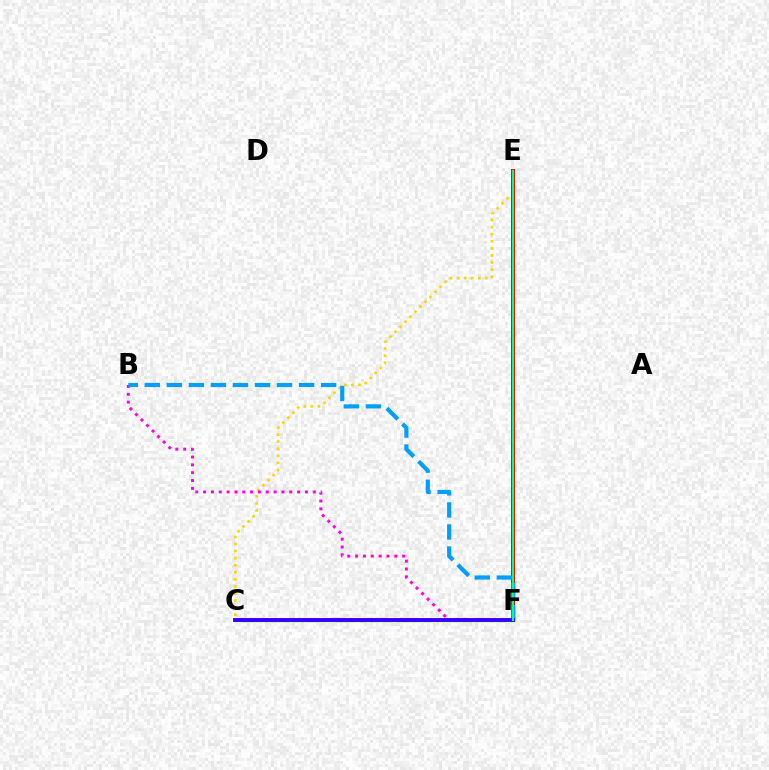{('C', 'E'): [{'color': '#ffd500', 'line_style': 'dotted', 'thickness': 1.92}], ('B', 'F'): [{'color': '#ff00ed', 'line_style': 'dotted', 'thickness': 2.13}, {'color': '#009eff', 'line_style': 'dashed', 'thickness': 2.99}], ('E', 'F'): [{'color': '#ff0000', 'line_style': 'solid', 'thickness': 2.88}, {'color': '#00ff86', 'line_style': 'solid', 'thickness': 1.53}], ('C', 'F'): [{'color': '#4fff00', 'line_style': 'solid', 'thickness': 2.45}, {'color': '#3700ff', 'line_style': 'solid', 'thickness': 2.8}]}